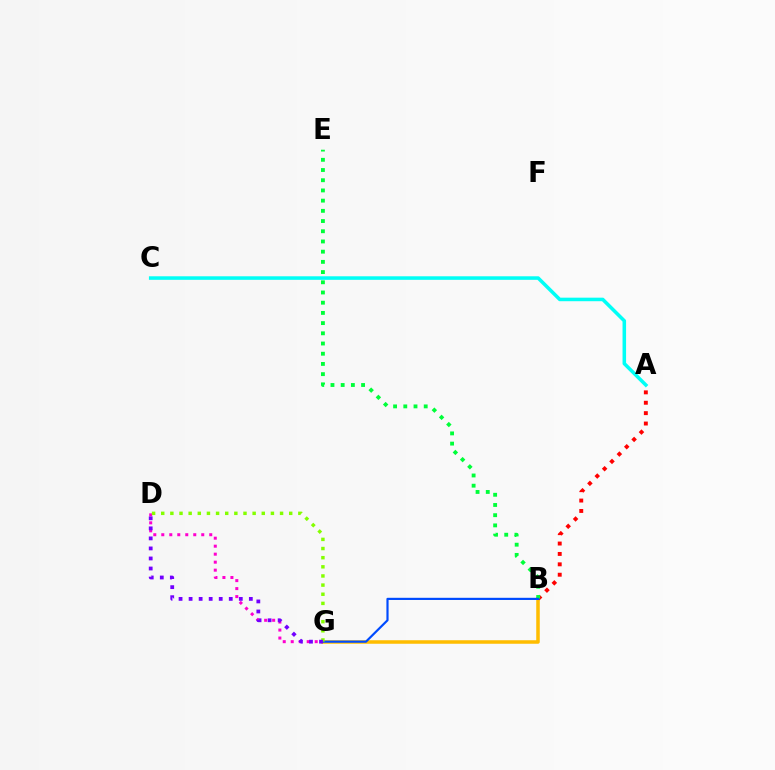{('B', 'G'): [{'color': '#ffbd00', 'line_style': 'solid', 'thickness': 2.54}, {'color': '#004bff', 'line_style': 'solid', 'thickness': 1.57}], ('A', 'B'): [{'color': '#ff0000', 'line_style': 'dotted', 'thickness': 2.82}], ('D', 'G'): [{'color': '#ff00cf', 'line_style': 'dotted', 'thickness': 2.17}, {'color': '#84ff00', 'line_style': 'dotted', 'thickness': 2.48}, {'color': '#7200ff', 'line_style': 'dotted', 'thickness': 2.73}], ('A', 'C'): [{'color': '#00fff6', 'line_style': 'solid', 'thickness': 2.55}], ('B', 'E'): [{'color': '#00ff39', 'line_style': 'dotted', 'thickness': 2.77}]}